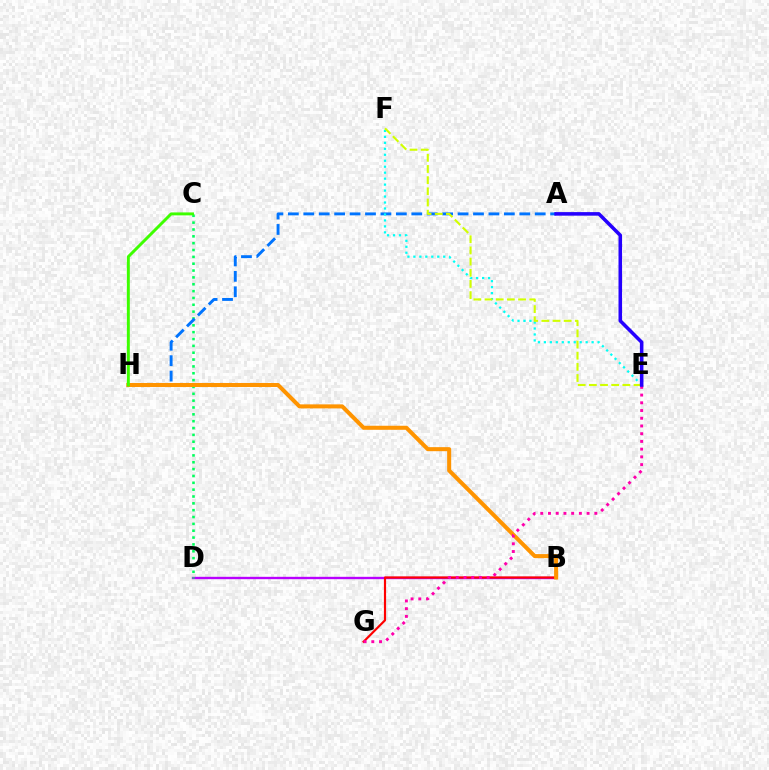{('B', 'D'): [{'color': '#b900ff', 'line_style': 'solid', 'thickness': 1.71}], ('C', 'D'): [{'color': '#00ff5c', 'line_style': 'dotted', 'thickness': 1.86}], ('A', 'H'): [{'color': '#0074ff', 'line_style': 'dashed', 'thickness': 2.1}], ('B', 'G'): [{'color': '#ff0000', 'line_style': 'solid', 'thickness': 1.56}], ('B', 'H'): [{'color': '#ff9400', 'line_style': 'solid', 'thickness': 2.91}], ('E', 'G'): [{'color': '#ff00ac', 'line_style': 'dotted', 'thickness': 2.1}], ('E', 'F'): [{'color': '#00fff6', 'line_style': 'dotted', 'thickness': 1.62}, {'color': '#d1ff00', 'line_style': 'dashed', 'thickness': 1.52}], ('C', 'H'): [{'color': '#3dff00', 'line_style': 'solid', 'thickness': 2.12}], ('A', 'E'): [{'color': '#2500ff', 'line_style': 'solid', 'thickness': 2.55}]}